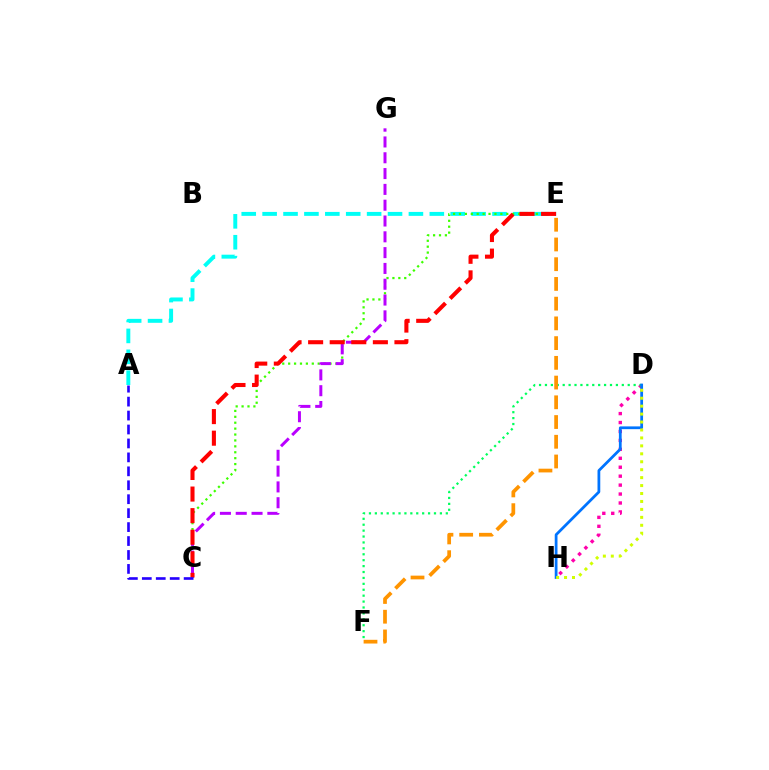{('A', 'E'): [{'color': '#00fff6', 'line_style': 'dashed', 'thickness': 2.84}], ('C', 'E'): [{'color': '#3dff00', 'line_style': 'dotted', 'thickness': 1.61}, {'color': '#ff0000', 'line_style': 'dashed', 'thickness': 2.93}], ('C', 'G'): [{'color': '#b900ff', 'line_style': 'dashed', 'thickness': 2.15}], ('D', 'H'): [{'color': '#ff00ac', 'line_style': 'dotted', 'thickness': 2.43}, {'color': '#0074ff', 'line_style': 'solid', 'thickness': 1.99}, {'color': '#d1ff00', 'line_style': 'dotted', 'thickness': 2.16}], ('D', 'F'): [{'color': '#00ff5c', 'line_style': 'dotted', 'thickness': 1.61}], ('A', 'C'): [{'color': '#2500ff', 'line_style': 'dashed', 'thickness': 1.89}], ('E', 'F'): [{'color': '#ff9400', 'line_style': 'dashed', 'thickness': 2.68}]}